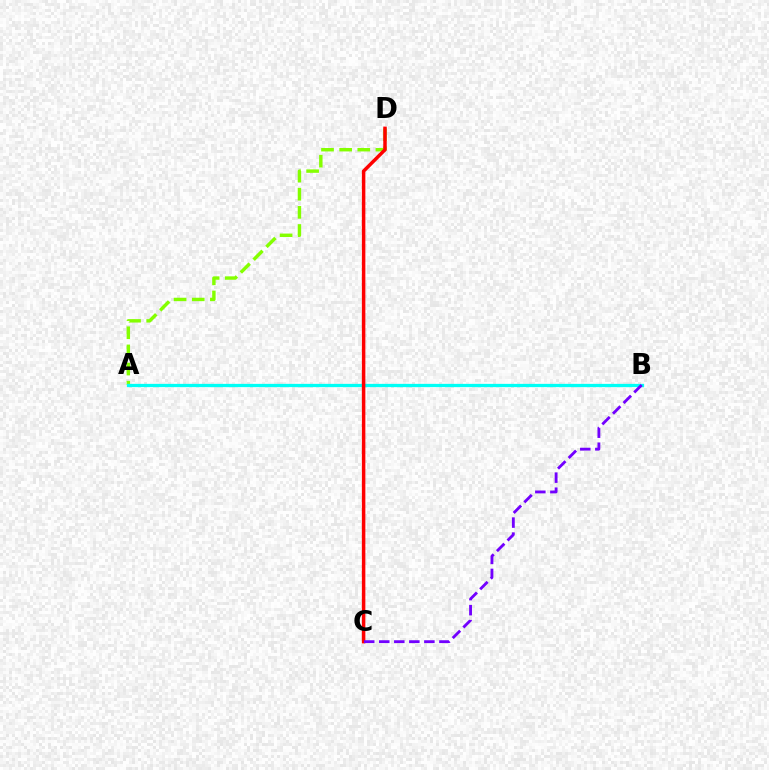{('A', 'D'): [{'color': '#84ff00', 'line_style': 'dashed', 'thickness': 2.46}], ('A', 'B'): [{'color': '#00fff6', 'line_style': 'solid', 'thickness': 2.36}], ('C', 'D'): [{'color': '#ff0000', 'line_style': 'solid', 'thickness': 2.51}], ('B', 'C'): [{'color': '#7200ff', 'line_style': 'dashed', 'thickness': 2.04}]}